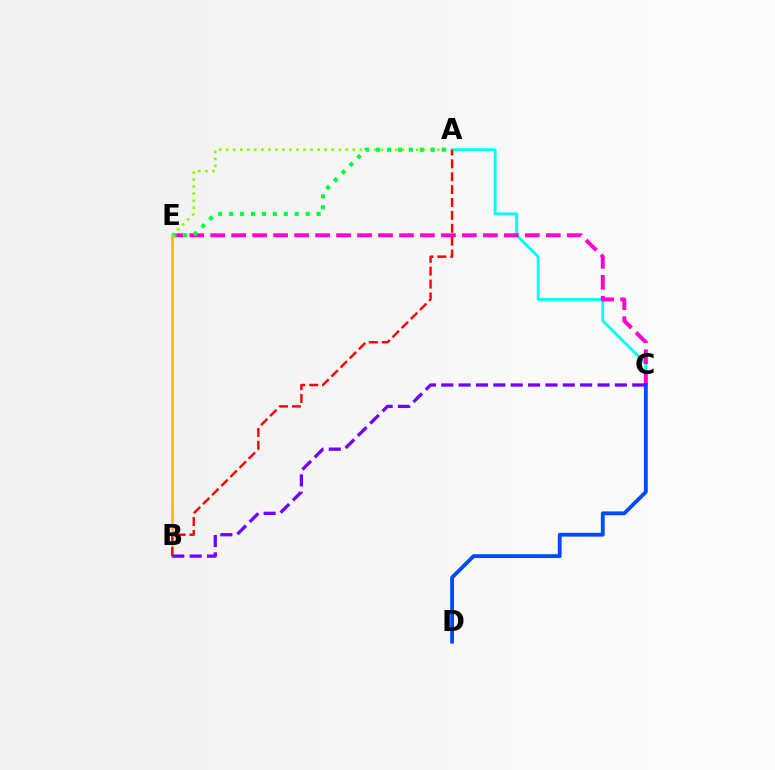{('A', 'C'): [{'color': '#00fff6', 'line_style': 'solid', 'thickness': 2.09}], ('A', 'E'): [{'color': '#84ff00', 'line_style': 'dotted', 'thickness': 1.91}, {'color': '#00ff39', 'line_style': 'dotted', 'thickness': 2.97}], ('C', 'E'): [{'color': '#ff00cf', 'line_style': 'dashed', 'thickness': 2.85}], ('B', 'E'): [{'color': '#ffbd00', 'line_style': 'solid', 'thickness': 2.0}], ('C', 'D'): [{'color': '#004bff', 'line_style': 'solid', 'thickness': 2.76}], ('A', 'B'): [{'color': '#ff0000', 'line_style': 'dashed', 'thickness': 1.75}], ('B', 'C'): [{'color': '#7200ff', 'line_style': 'dashed', 'thickness': 2.36}]}